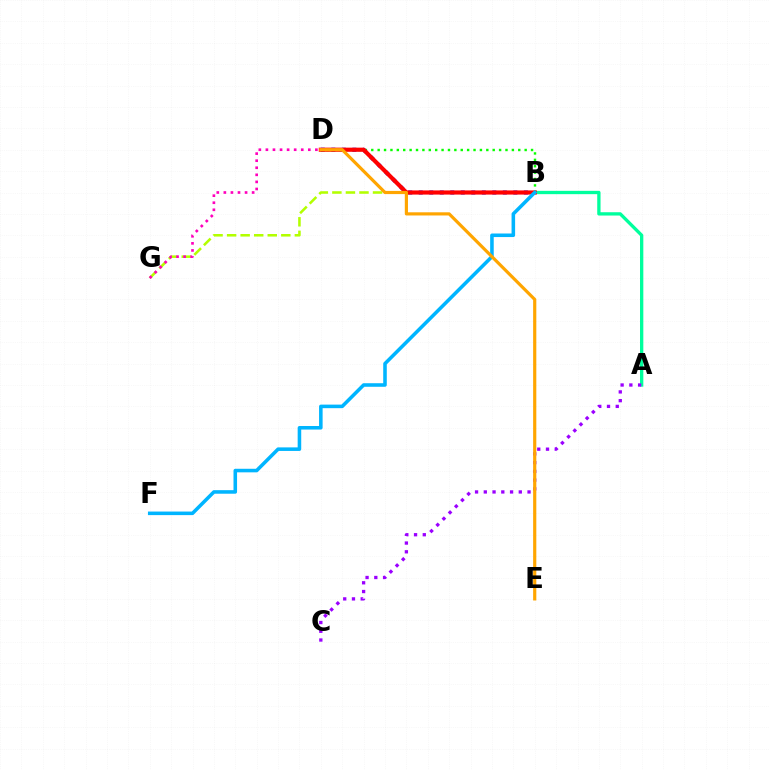{('A', 'B'): [{'color': '#00ff9d', 'line_style': 'solid', 'thickness': 2.39}], ('B', 'G'): [{'color': '#b3ff00', 'line_style': 'dashed', 'thickness': 1.84}], ('B', 'D'): [{'color': '#08ff00', 'line_style': 'dotted', 'thickness': 1.74}, {'color': '#0010ff', 'line_style': 'dotted', 'thickness': 2.86}, {'color': '#ff0000', 'line_style': 'solid', 'thickness': 2.99}], ('B', 'F'): [{'color': '#00b5ff', 'line_style': 'solid', 'thickness': 2.56}], ('A', 'C'): [{'color': '#9b00ff', 'line_style': 'dotted', 'thickness': 2.38}], ('D', 'G'): [{'color': '#ff00bd', 'line_style': 'dotted', 'thickness': 1.92}], ('D', 'E'): [{'color': '#ffa500', 'line_style': 'solid', 'thickness': 2.29}]}